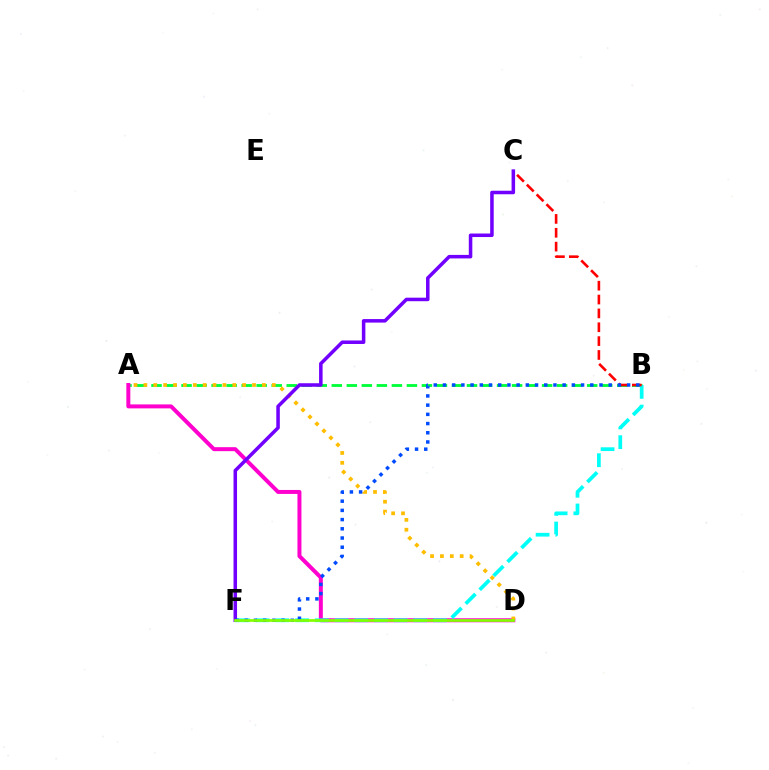{('A', 'B'): [{'color': '#00ff39', 'line_style': 'dashed', 'thickness': 2.04}], ('A', 'D'): [{'color': '#ff00cf', 'line_style': 'solid', 'thickness': 2.86}, {'color': '#ffbd00', 'line_style': 'dotted', 'thickness': 2.68}], ('B', 'F'): [{'color': '#00fff6', 'line_style': 'dashed', 'thickness': 2.68}, {'color': '#004bff', 'line_style': 'dotted', 'thickness': 2.5}], ('B', 'C'): [{'color': '#ff0000', 'line_style': 'dashed', 'thickness': 1.88}], ('C', 'F'): [{'color': '#7200ff', 'line_style': 'solid', 'thickness': 2.54}], ('D', 'F'): [{'color': '#84ff00', 'line_style': 'solid', 'thickness': 1.97}]}